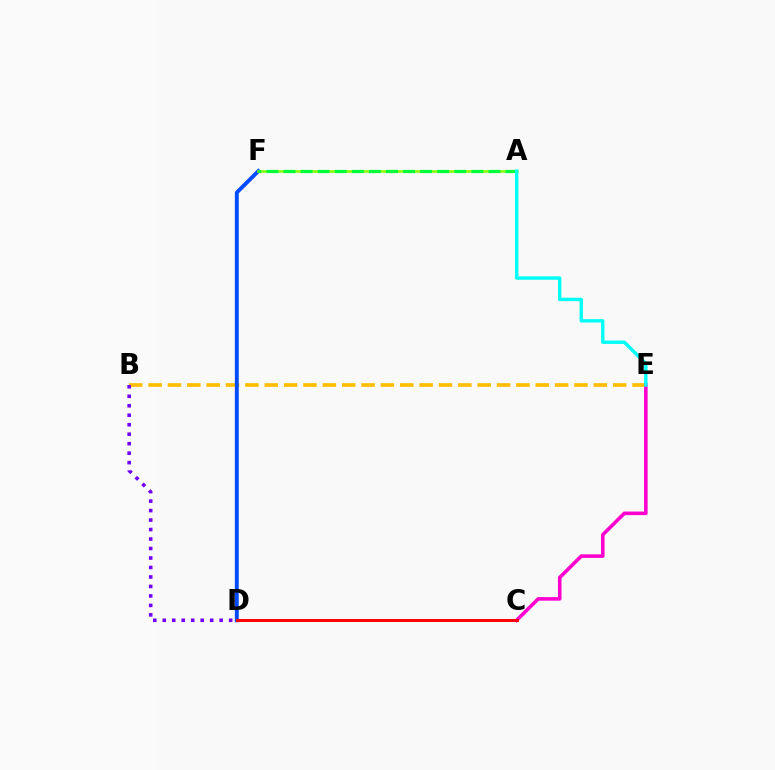{('B', 'E'): [{'color': '#ffbd00', 'line_style': 'dashed', 'thickness': 2.63}], ('D', 'F'): [{'color': '#004bff', 'line_style': 'solid', 'thickness': 2.8}], ('A', 'F'): [{'color': '#84ff00', 'line_style': 'solid', 'thickness': 1.83}, {'color': '#00ff39', 'line_style': 'dashed', 'thickness': 2.32}], ('C', 'E'): [{'color': '#ff00cf', 'line_style': 'solid', 'thickness': 2.57}], ('B', 'D'): [{'color': '#7200ff', 'line_style': 'dotted', 'thickness': 2.58}], ('A', 'E'): [{'color': '#00fff6', 'line_style': 'solid', 'thickness': 2.44}], ('C', 'D'): [{'color': '#ff0000', 'line_style': 'solid', 'thickness': 2.16}]}